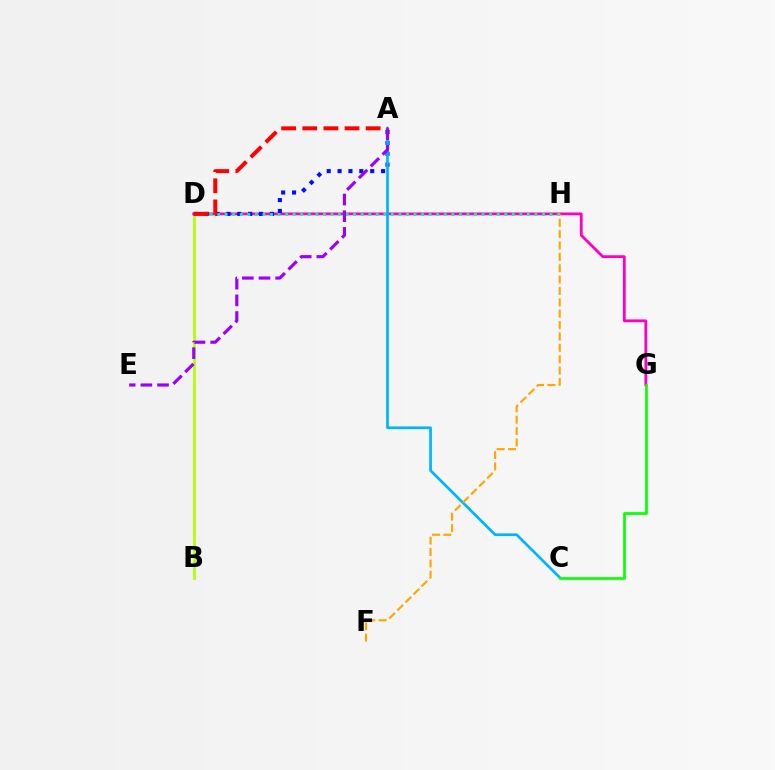{('B', 'D'): [{'color': '#b3ff00', 'line_style': 'solid', 'thickness': 1.96}], ('D', 'G'): [{'color': '#ff00bd', 'line_style': 'solid', 'thickness': 2.01}], ('A', 'D'): [{'color': '#0010ff', 'line_style': 'dotted', 'thickness': 2.95}, {'color': '#ff0000', 'line_style': 'dashed', 'thickness': 2.87}], ('D', 'H'): [{'color': '#00ff9d', 'line_style': 'dotted', 'thickness': 2.05}], ('A', 'C'): [{'color': '#00b5ff', 'line_style': 'solid', 'thickness': 1.94}], ('C', 'G'): [{'color': '#08ff00', 'line_style': 'solid', 'thickness': 1.91}], ('F', 'H'): [{'color': '#ffa500', 'line_style': 'dashed', 'thickness': 1.54}], ('A', 'E'): [{'color': '#9b00ff', 'line_style': 'dashed', 'thickness': 2.26}]}